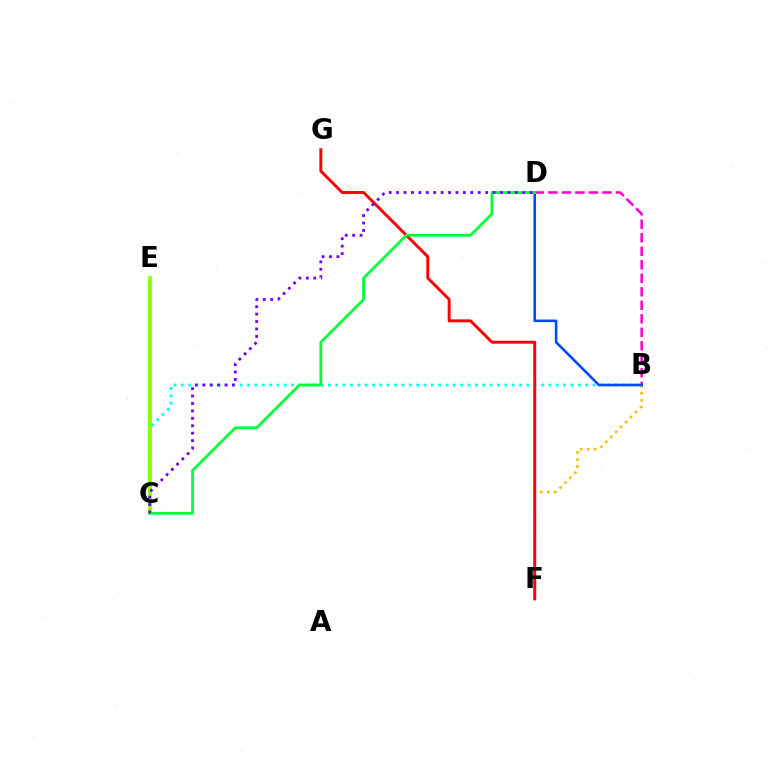{('B', 'C'): [{'color': '#00fff6', 'line_style': 'dotted', 'thickness': 2.0}], ('B', 'D'): [{'color': '#ff00cf', 'line_style': 'dashed', 'thickness': 1.83}, {'color': '#004bff', 'line_style': 'solid', 'thickness': 1.87}], ('B', 'F'): [{'color': '#ffbd00', 'line_style': 'dotted', 'thickness': 1.91}], ('F', 'G'): [{'color': '#ff0000', 'line_style': 'solid', 'thickness': 2.1}], ('C', 'E'): [{'color': '#84ff00', 'line_style': 'solid', 'thickness': 2.67}], ('C', 'D'): [{'color': '#00ff39', 'line_style': 'solid', 'thickness': 1.98}, {'color': '#7200ff', 'line_style': 'dotted', 'thickness': 2.02}]}